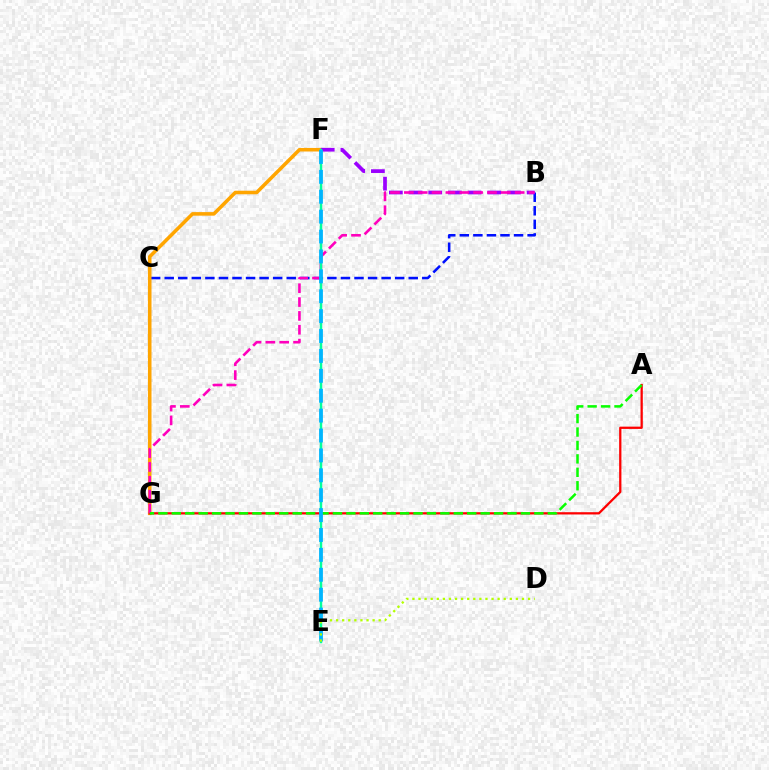{('B', 'C'): [{'color': '#0010ff', 'line_style': 'dashed', 'thickness': 1.84}], ('F', 'G'): [{'color': '#ffa500', 'line_style': 'solid', 'thickness': 2.56}], ('B', 'F'): [{'color': '#9b00ff', 'line_style': 'dashed', 'thickness': 2.67}], ('A', 'G'): [{'color': '#ff0000', 'line_style': 'solid', 'thickness': 1.63}, {'color': '#08ff00', 'line_style': 'dashed', 'thickness': 1.82}], ('B', 'G'): [{'color': '#ff00bd', 'line_style': 'dashed', 'thickness': 1.88}], ('E', 'F'): [{'color': '#00ff9d', 'line_style': 'solid', 'thickness': 1.77}, {'color': '#00b5ff', 'line_style': 'dashed', 'thickness': 2.7}], ('D', 'E'): [{'color': '#b3ff00', 'line_style': 'dotted', 'thickness': 1.65}]}